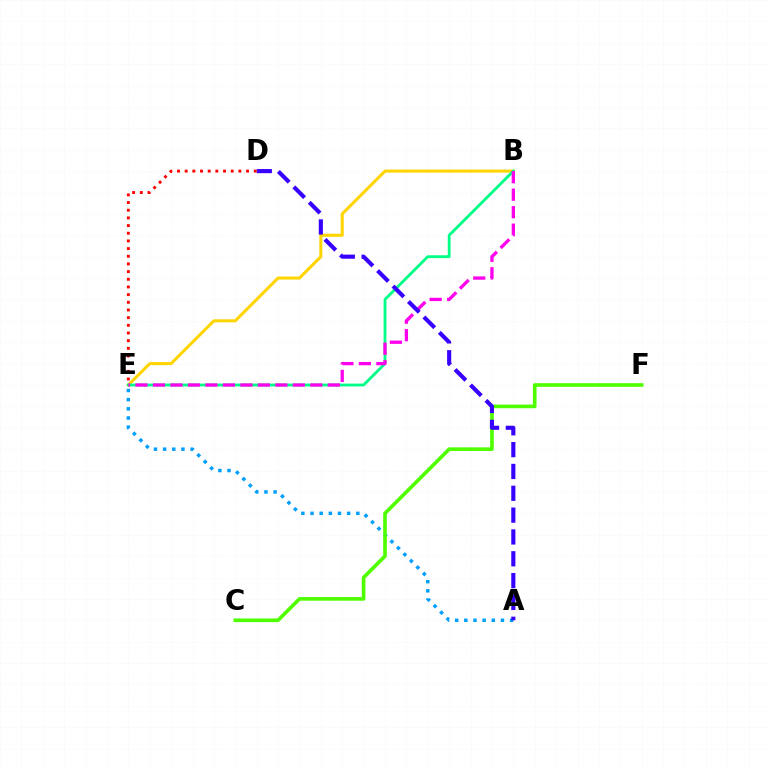{('A', 'E'): [{'color': '#009eff', 'line_style': 'dotted', 'thickness': 2.49}], ('B', 'E'): [{'color': '#ffd500', 'line_style': 'solid', 'thickness': 2.19}, {'color': '#00ff86', 'line_style': 'solid', 'thickness': 2.03}, {'color': '#ff00ed', 'line_style': 'dashed', 'thickness': 2.38}], ('C', 'F'): [{'color': '#4fff00', 'line_style': 'solid', 'thickness': 2.62}], ('A', 'D'): [{'color': '#3700ff', 'line_style': 'dashed', 'thickness': 2.97}], ('D', 'E'): [{'color': '#ff0000', 'line_style': 'dotted', 'thickness': 2.08}]}